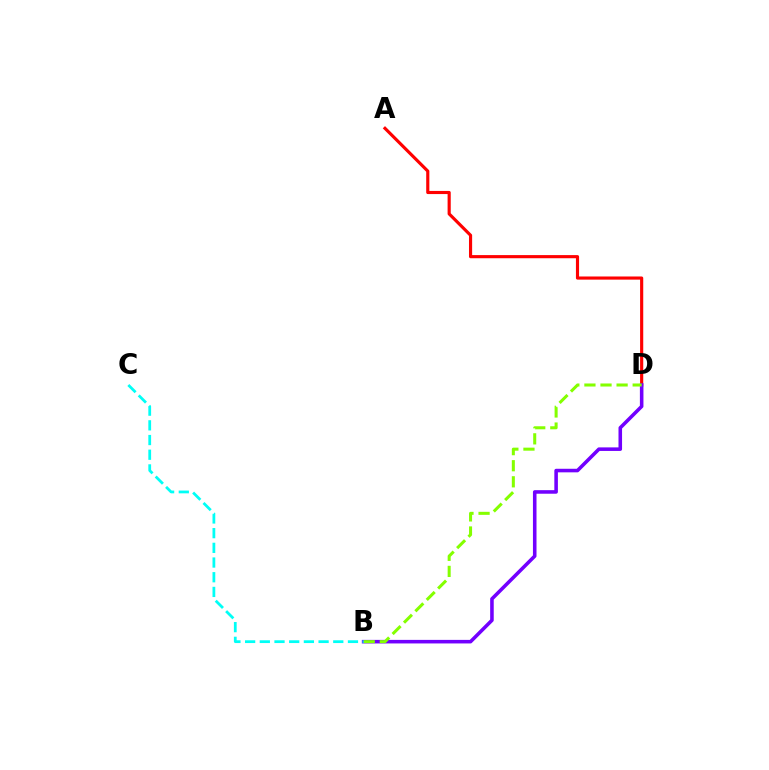{('A', 'D'): [{'color': '#ff0000', 'line_style': 'solid', 'thickness': 2.26}], ('B', 'D'): [{'color': '#7200ff', 'line_style': 'solid', 'thickness': 2.56}, {'color': '#84ff00', 'line_style': 'dashed', 'thickness': 2.19}], ('B', 'C'): [{'color': '#00fff6', 'line_style': 'dashed', 'thickness': 2.0}]}